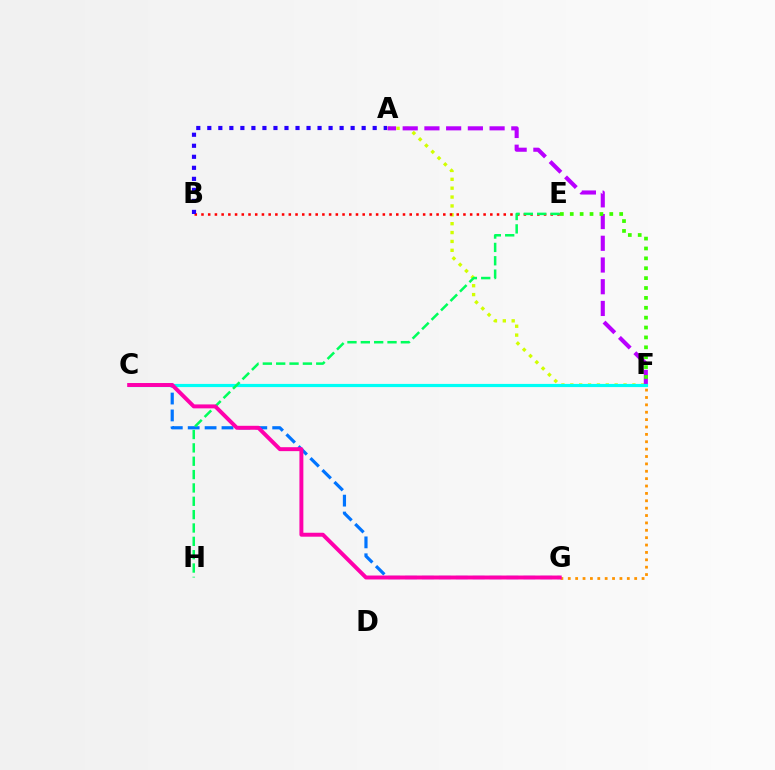{('A', 'F'): [{'color': '#d1ff00', 'line_style': 'dotted', 'thickness': 2.41}, {'color': '#b900ff', 'line_style': 'dashed', 'thickness': 2.95}], ('B', 'E'): [{'color': '#ff0000', 'line_style': 'dotted', 'thickness': 1.83}], ('C', 'G'): [{'color': '#0074ff', 'line_style': 'dashed', 'thickness': 2.3}, {'color': '#ff00ac', 'line_style': 'solid', 'thickness': 2.84}], ('C', 'F'): [{'color': '#00fff6', 'line_style': 'solid', 'thickness': 2.28}], ('A', 'B'): [{'color': '#2500ff', 'line_style': 'dotted', 'thickness': 3.0}], ('E', 'F'): [{'color': '#3dff00', 'line_style': 'dotted', 'thickness': 2.69}], ('E', 'H'): [{'color': '#00ff5c', 'line_style': 'dashed', 'thickness': 1.81}], ('F', 'G'): [{'color': '#ff9400', 'line_style': 'dotted', 'thickness': 2.0}]}